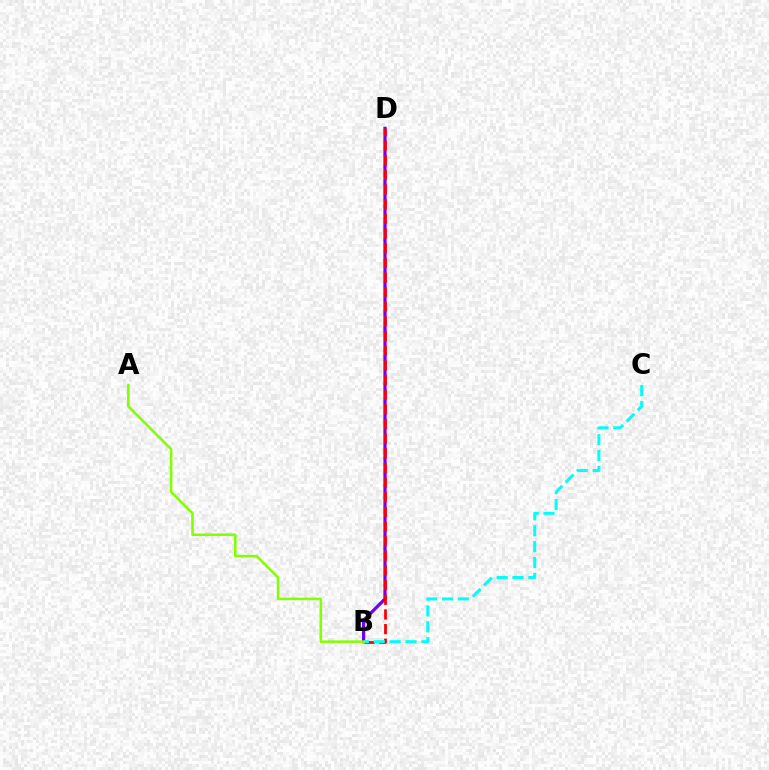{('B', 'D'): [{'color': '#7200ff', 'line_style': 'solid', 'thickness': 2.33}, {'color': '#ff0000', 'line_style': 'dashed', 'thickness': 1.99}], ('B', 'C'): [{'color': '#00fff6', 'line_style': 'dashed', 'thickness': 2.16}], ('A', 'B'): [{'color': '#84ff00', 'line_style': 'solid', 'thickness': 1.84}]}